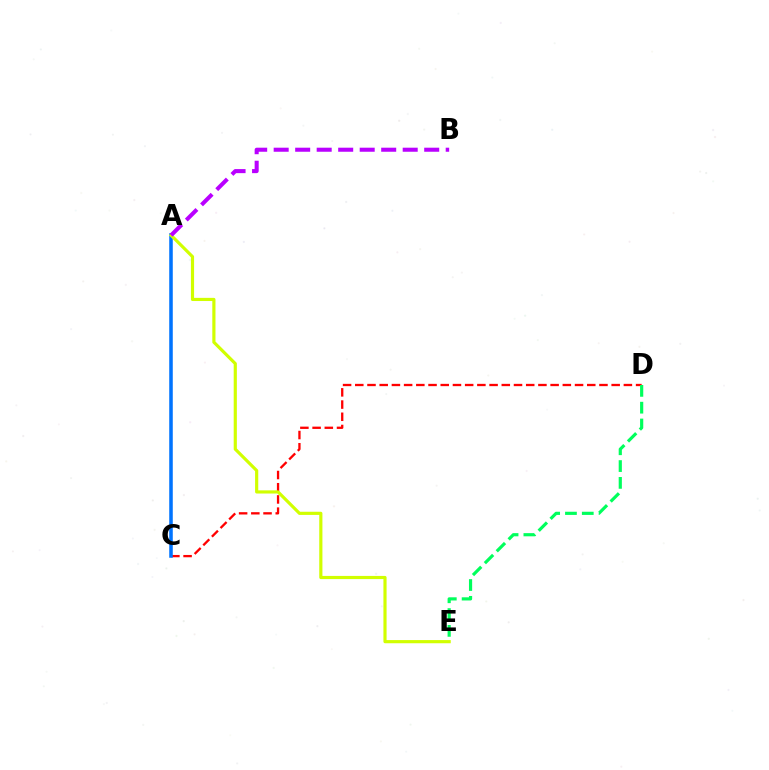{('C', 'D'): [{'color': '#ff0000', 'line_style': 'dashed', 'thickness': 1.66}], ('A', 'C'): [{'color': '#0074ff', 'line_style': 'solid', 'thickness': 2.56}], ('D', 'E'): [{'color': '#00ff5c', 'line_style': 'dashed', 'thickness': 2.28}], ('A', 'E'): [{'color': '#d1ff00', 'line_style': 'solid', 'thickness': 2.28}], ('A', 'B'): [{'color': '#b900ff', 'line_style': 'dashed', 'thickness': 2.92}]}